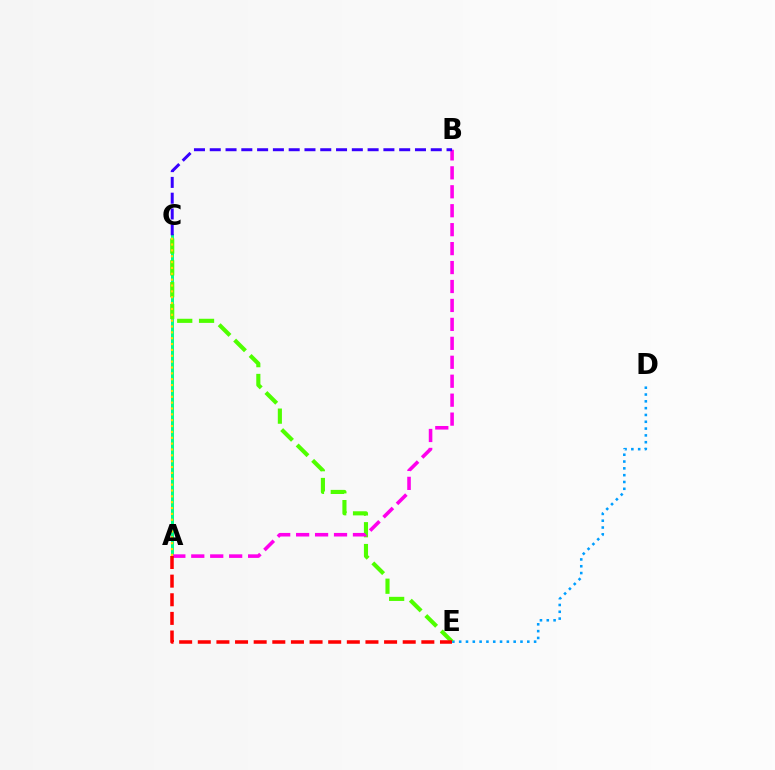{('A', 'C'): [{'color': '#00ff86', 'line_style': 'solid', 'thickness': 2.15}, {'color': '#ffd500', 'line_style': 'dotted', 'thickness': 1.59}], ('D', 'E'): [{'color': '#009eff', 'line_style': 'dotted', 'thickness': 1.85}], ('C', 'E'): [{'color': '#4fff00', 'line_style': 'dashed', 'thickness': 2.96}], ('A', 'B'): [{'color': '#ff00ed', 'line_style': 'dashed', 'thickness': 2.57}], ('B', 'C'): [{'color': '#3700ff', 'line_style': 'dashed', 'thickness': 2.14}], ('A', 'E'): [{'color': '#ff0000', 'line_style': 'dashed', 'thickness': 2.53}]}